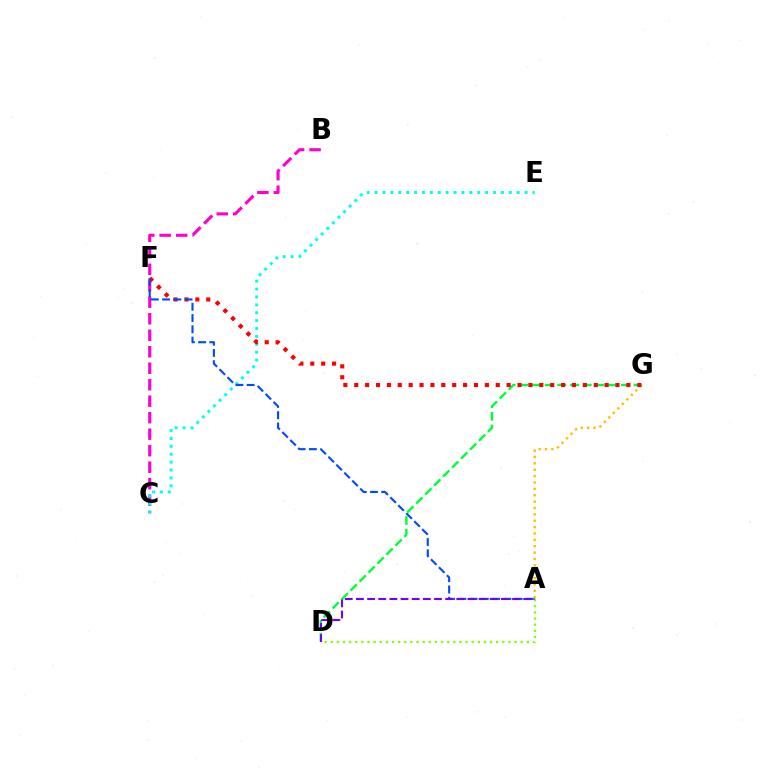{('B', 'C'): [{'color': '#ff00cf', 'line_style': 'dashed', 'thickness': 2.24}], ('A', 'D'): [{'color': '#84ff00', 'line_style': 'dotted', 'thickness': 1.66}, {'color': '#7200ff', 'line_style': 'dashed', 'thickness': 1.51}], ('A', 'G'): [{'color': '#ffbd00', 'line_style': 'dotted', 'thickness': 1.73}], ('D', 'G'): [{'color': '#00ff39', 'line_style': 'dashed', 'thickness': 1.72}], ('C', 'E'): [{'color': '#00fff6', 'line_style': 'dotted', 'thickness': 2.15}], ('F', 'G'): [{'color': '#ff0000', 'line_style': 'dotted', 'thickness': 2.96}], ('A', 'F'): [{'color': '#004bff', 'line_style': 'dashed', 'thickness': 1.53}]}